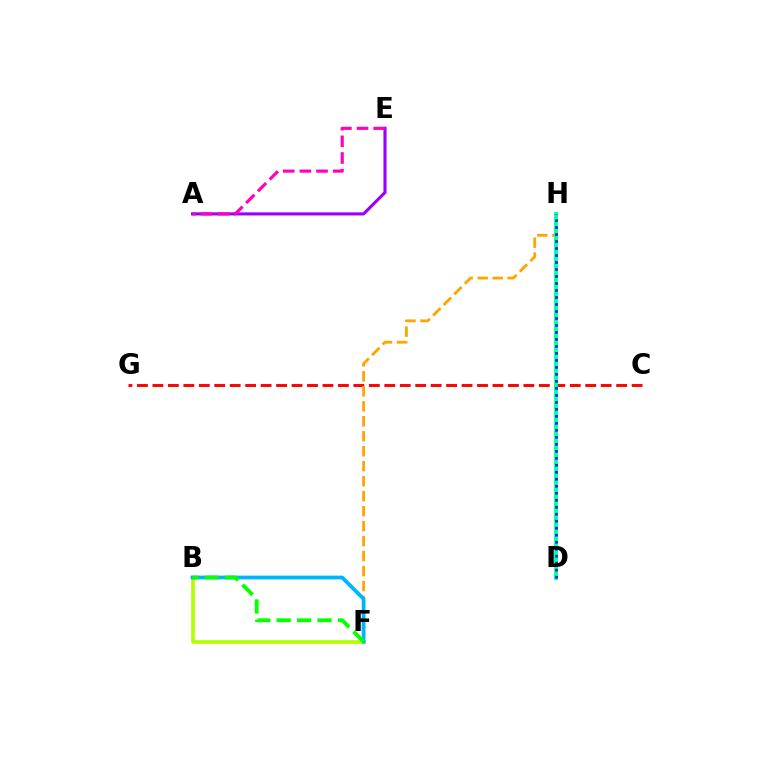{('C', 'G'): [{'color': '#ff0000', 'line_style': 'dashed', 'thickness': 2.1}], ('F', 'H'): [{'color': '#ffa500', 'line_style': 'dashed', 'thickness': 2.04}], ('D', 'H'): [{'color': '#00ff9d', 'line_style': 'solid', 'thickness': 2.77}, {'color': '#0010ff', 'line_style': 'dotted', 'thickness': 1.9}], ('A', 'E'): [{'color': '#9b00ff', 'line_style': 'solid', 'thickness': 2.23}, {'color': '#ff00bd', 'line_style': 'dashed', 'thickness': 2.26}], ('B', 'F'): [{'color': '#b3ff00', 'line_style': 'solid', 'thickness': 2.65}, {'color': '#00b5ff', 'line_style': 'solid', 'thickness': 2.71}, {'color': '#08ff00', 'line_style': 'dashed', 'thickness': 2.77}]}